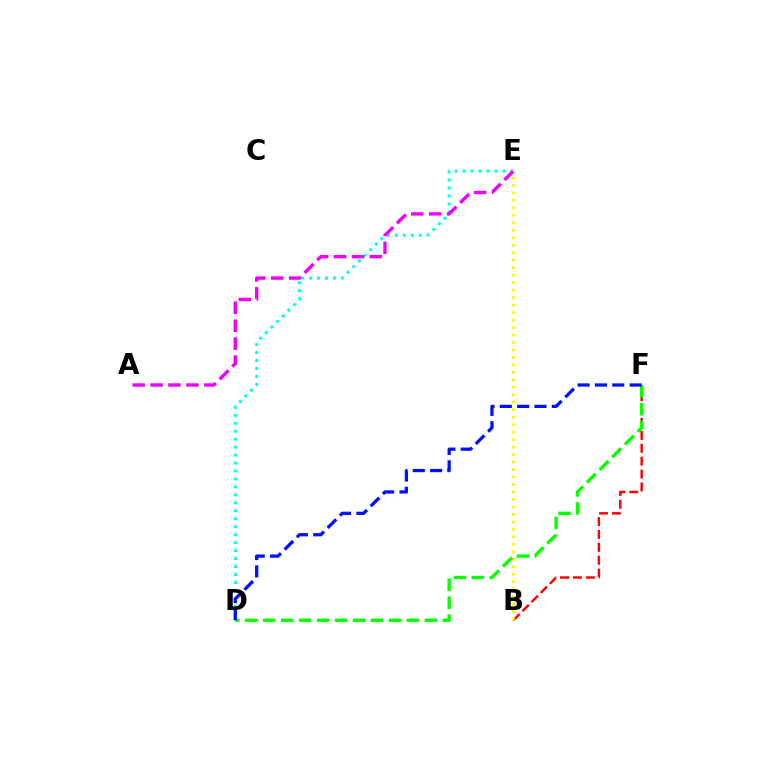{('D', 'E'): [{'color': '#00fff6', 'line_style': 'dotted', 'thickness': 2.16}], ('A', 'E'): [{'color': '#ee00ff', 'line_style': 'dashed', 'thickness': 2.43}], ('B', 'F'): [{'color': '#ff0000', 'line_style': 'dashed', 'thickness': 1.75}], ('B', 'E'): [{'color': '#fcf500', 'line_style': 'dotted', 'thickness': 2.03}], ('D', 'F'): [{'color': '#08ff00', 'line_style': 'dashed', 'thickness': 2.44}, {'color': '#0010ff', 'line_style': 'dashed', 'thickness': 2.35}]}